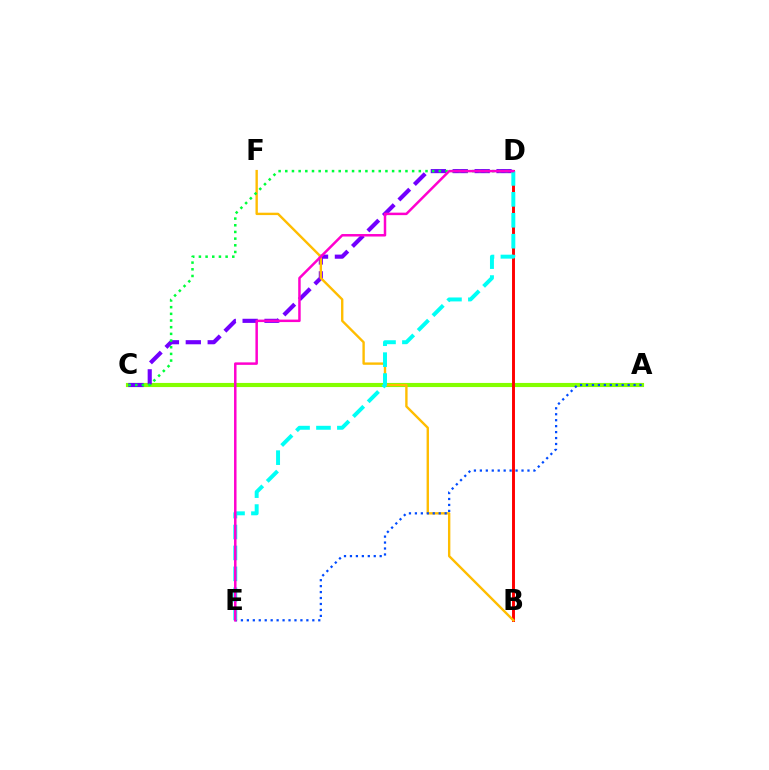{('A', 'C'): [{'color': '#84ff00', 'line_style': 'solid', 'thickness': 2.97}], ('C', 'D'): [{'color': '#7200ff', 'line_style': 'dashed', 'thickness': 2.97}, {'color': '#00ff39', 'line_style': 'dotted', 'thickness': 1.81}], ('B', 'D'): [{'color': '#ff0000', 'line_style': 'solid', 'thickness': 2.1}], ('B', 'F'): [{'color': '#ffbd00', 'line_style': 'solid', 'thickness': 1.71}], ('A', 'E'): [{'color': '#004bff', 'line_style': 'dotted', 'thickness': 1.62}], ('D', 'E'): [{'color': '#00fff6', 'line_style': 'dashed', 'thickness': 2.84}, {'color': '#ff00cf', 'line_style': 'solid', 'thickness': 1.79}]}